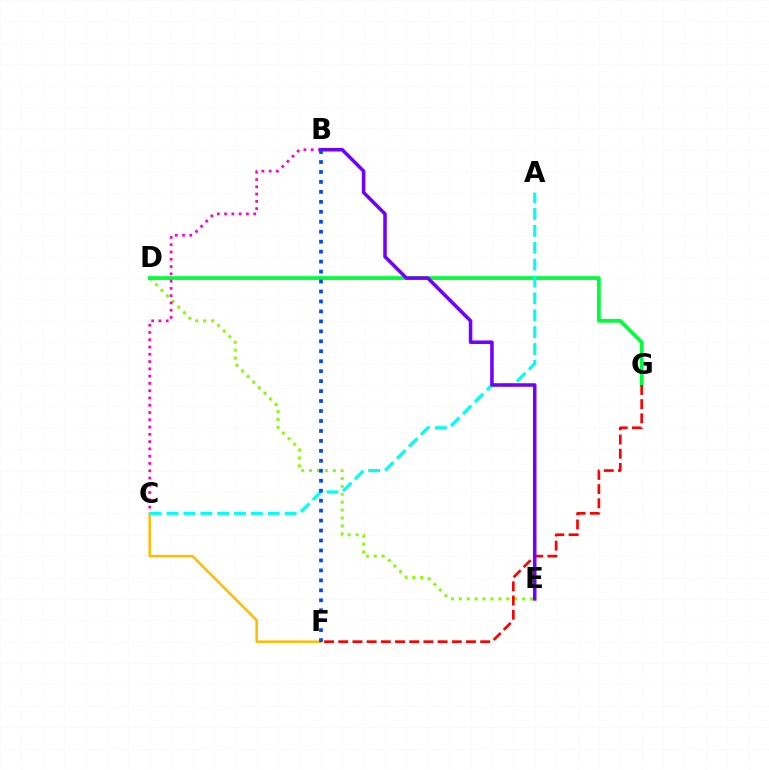{('D', 'E'): [{'color': '#84ff00', 'line_style': 'dotted', 'thickness': 2.15}], ('D', 'G'): [{'color': '#00ff39', 'line_style': 'solid', 'thickness': 2.71}], ('B', 'C'): [{'color': '#ff00cf', 'line_style': 'dotted', 'thickness': 1.98}], ('C', 'F'): [{'color': '#ffbd00', 'line_style': 'solid', 'thickness': 1.82}], ('A', 'C'): [{'color': '#00fff6', 'line_style': 'dashed', 'thickness': 2.29}], ('F', 'G'): [{'color': '#ff0000', 'line_style': 'dashed', 'thickness': 1.93}], ('B', 'E'): [{'color': '#7200ff', 'line_style': 'solid', 'thickness': 2.55}], ('B', 'F'): [{'color': '#004bff', 'line_style': 'dotted', 'thickness': 2.71}]}